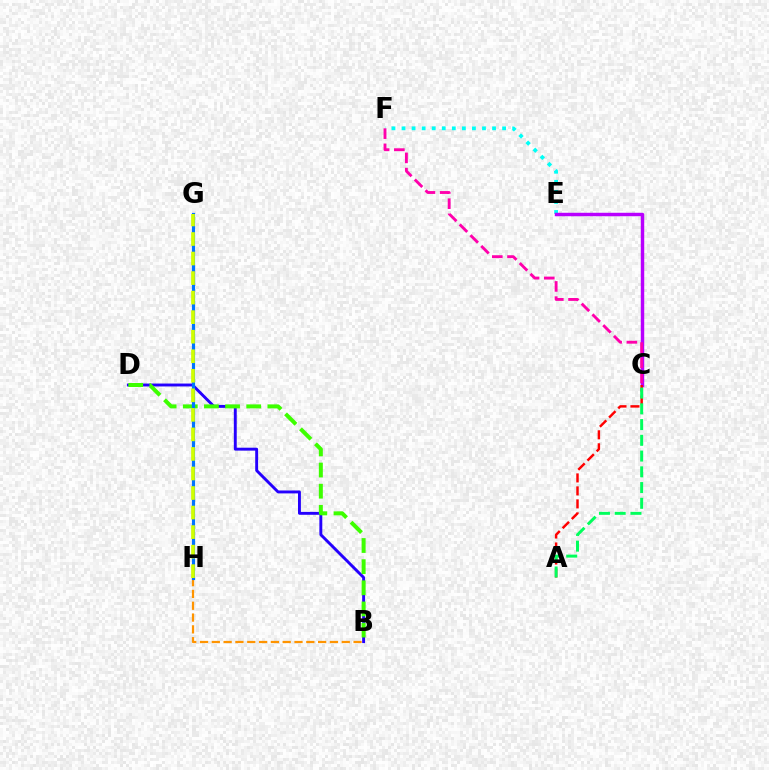{('B', 'H'): [{'color': '#ff9400', 'line_style': 'dashed', 'thickness': 1.6}], ('E', 'F'): [{'color': '#00fff6', 'line_style': 'dotted', 'thickness': 2.73}], ('B', 'D'): [{'color': '#2500ff', 'line_style': 'solid', 'thickness': 2.09}, {'color': '#3dff00', 'line_style': 'dashed', 'thickness': 2.87}], ('C', 'E'): [{'color': '#b900ff', 'line_style': 'solid', 'thickness': 2.48}], ('G', 'H'): [{'color': '#0074ff', 'line_style': 'solid', 'thickness': 2.29}, {'color': '#d1ff00', 'line_style': 'dashed', 'thickness': 2.65}], ('C', 'F'): [{'color': '#ff00ac', 'line_style': 'dashed', 'thickness': 2.07}], ('A', 'C'): [{'color': '#ff0000', 'line_style': 'dashed', 'thickness': 1.76}, {'color': '#00ff5c', 'line_style': 'dashed', 'thickness': 2.14}]}